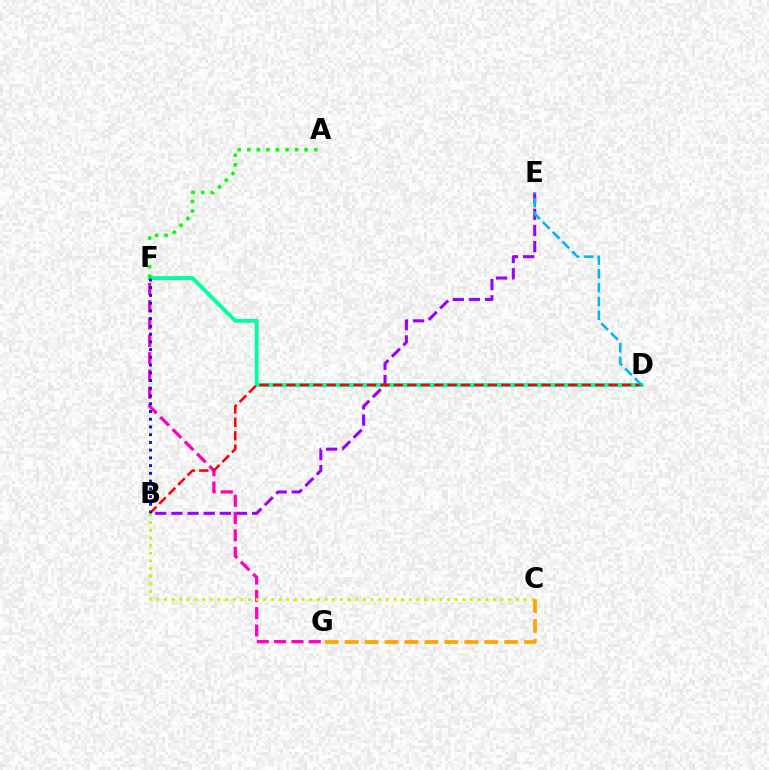{('D', 'F'): [{'color': '#00ff9d', 'line_style': 'solid', 'thickness': 2.79}], ('B', 'E'): [{'color': '#9b00ff', 'line_style': 'dashed', 'thickness': 2.2}], ('F', 'G'): [{'color': '#ff00bd', 'line_style': 'dashed', 'thickness': 2.35}], ('B', 'D'): [{'color': '#ff0000', 'line_style': 'dashed', 'thickness': 1.82}], ('B', 'F'): [{'color': '#0010ff', 'line_style': 'dotted', 'thickness': 2.1}], ('A', 'F'): [{'color': '#08ff00', 'line_style': 'dotted', 'thickness': 2.6}], ('B', 'C'): [{'color': '#b3ff00', 'line_style': 'dotted', 'thickness': 2.08}], ('C', 'G'): [{'color': '#ffa500', 'line_style': 'dashed', 'thickness': 2.71}], ('D', 'E'): [{'color': '#00b5ff', 'line_style': 'dashed', 'thickness': 1.87}]}